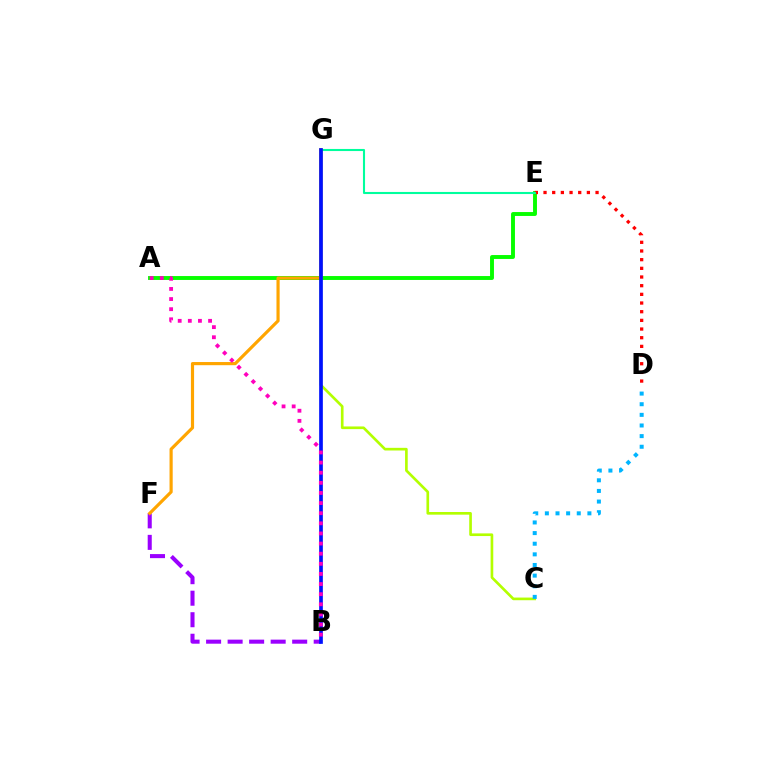{('B', 'F'): [{'color': '#9b00ff', 'line_style': 'dashed', 'thickness': 2.92}], ('A', 'E'): [{'color': '#08ff00', 'line_style': 'solid', 'thickness': 2.81}], ('D', 'E'): [{'color': '#ff0000', 'line_style': 'dotted', 'thickness': 2.36}], ('C', 'G'): [{'color': '#b3ff00', 'line_style': 'solid', 'thickness': 1.92}], ('E', 'G'): [{'color': '#00ff9d', 'line_style': 'solid', 'thickness': 1.51}], ('F', 'G'): [{'color': '#ffa500', 'line_style': 'solid', 'thickness': 2.28}], ('B', 'G'): [{'color': '#0010ff', 'line_style': 'solid', 'thickness': 2.65}], ('A', 'B'): [{'color': '#ff00bd', 'line_style': 'dotted', 'thickness': 2.75}], ('C', 'D'): [{'color': '#00b5ff', 'line_style': 'dotted', 'thickness': 2.89}]}